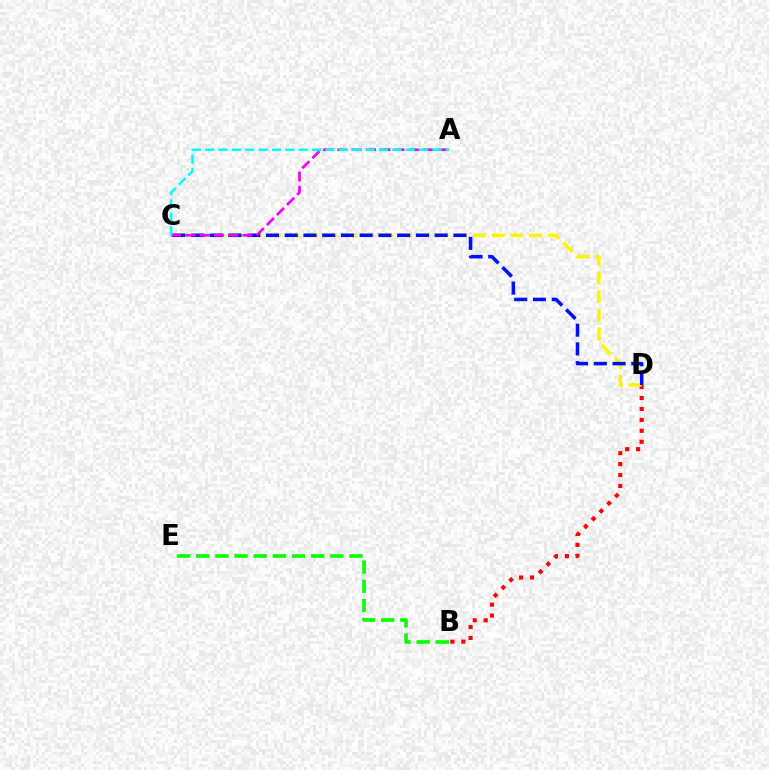{('B', 'D'): [{'color': '#ff0000', 'line_style': 'dotted', 'thickness': 2.97}], ('C', 'D'): [{'color': '#fcf500', 'line_style': 'dashed', 'thickness': 2.54}, {'color': '#0010ff', 'line_style': 'dashed', 'thickness': 2.55}], ('A', 'C'): [{'color': '#ee00ff', 'line_style': 'dashed', 'thickness': 1.94}, {'color': '#00fff6', 'line_style': 'dashed', 'thickness': 1.82}], ('B', 'E'): [{'color': '#08ff00', 'line_style': 'dashed', 'thickness': 2.6}]}